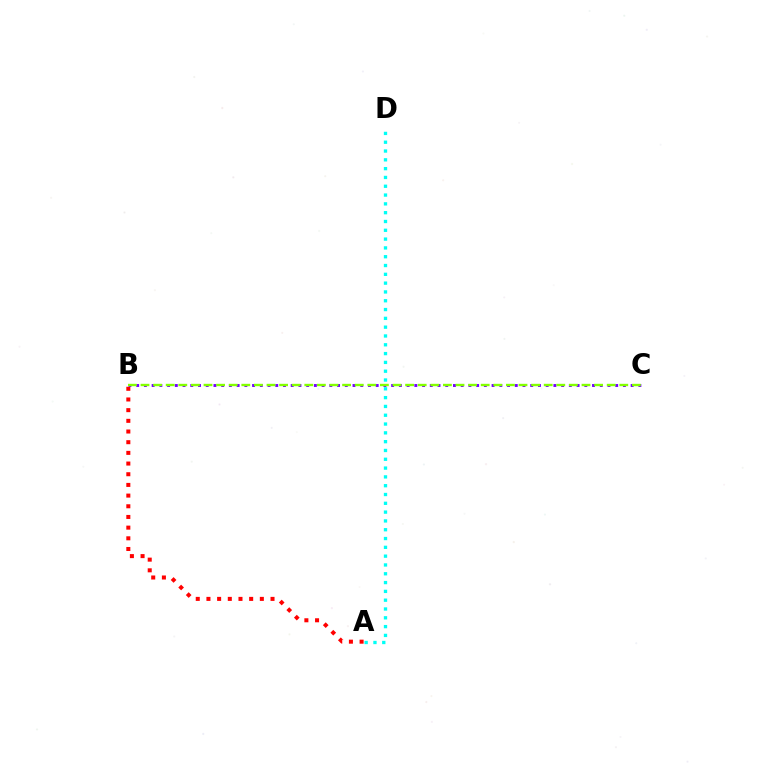{('A', 'B'): [{'color': '#ff0000', 'line_style': 'dotted', 'thickness': 2.9}], ('B', 'C'): [{'color': '#7200ff', 'line_style': 'dotted', 'thickness': 2.1}, {'color': '#84ff00', 'line_style': 'dashed', 'thickness': 1.71}], ('A', 'D'): [{'color': '#00fff6', 'line_style': 'dotted', 'thickness': 2.39}]}